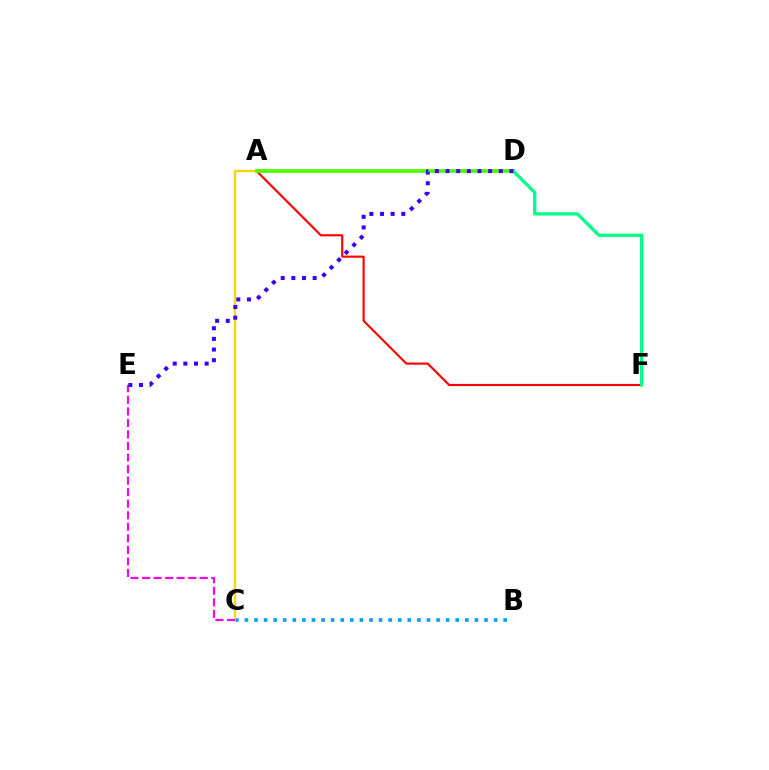{('B', 'C'): [{'color': '#009eff', 'line_style': 'dotted', 'thickness': 2.6}], ('A', 'C'): [{'color': '#ffd500', 'line_style': 'solid', 'thickness': 1.65}], ('A', 'F'): [{'color': '#ff0000', 'line_style': 'solid', 'thickness': 1.54}], ('A', 'D'): [{'color': '#4fff00', 'line_style': 'solid', 'thickness': 2.69}], ('C', 'E'): [{'color': '#ff00ed', 'line_style': 'dashed', 'thickness': 1.57}], ('D', 'F'): [{'color': '#00ff86', 'line_style': 'solid', 'thickness': 2.36}], ('D', 'E'): [{'color': '#3700ff', 'line_style': 'dotted', 'thickness': 2.89}]}